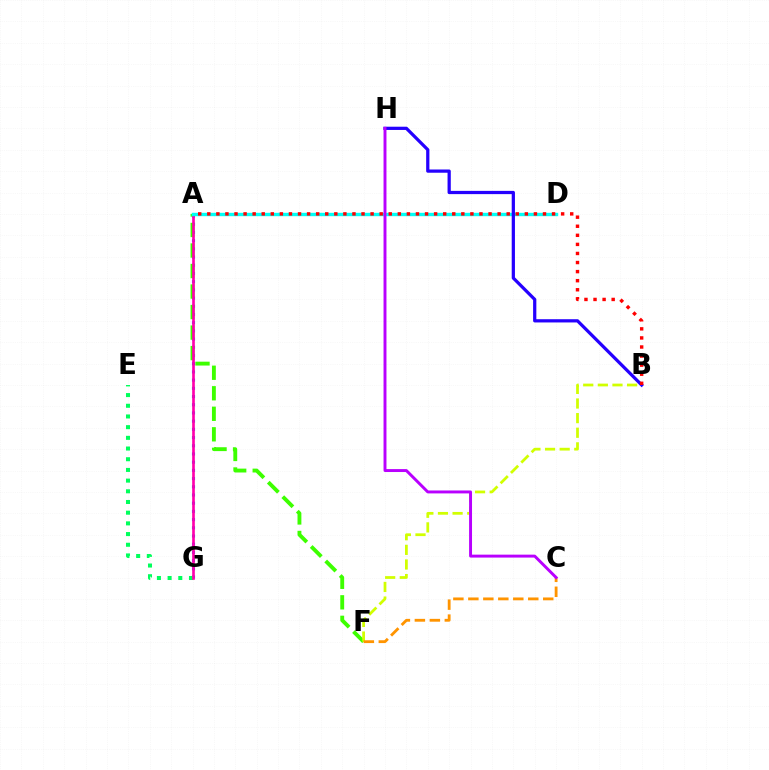{('A', 'G'): [{'color': '#0074ff', 'line_style': 'dotted', 'thickness': 2.23}, {'color': '#ff00ac', 'line_style': 'solid', 'thickness': 1.91}], ('A', 'F'): [{'color': '#3dff00', 'line_style': 'dashed', 'thickness': 2.79}], ('E', 'G'): [{'color': '#00ff5c', 'line_style': 'dotted', 'thickness': 2.9}], ('B', 'F'): [{'color': '#d1ff00', 'line_style': 'dashed', 'thickness': 1.99}], ('A', 'D'): [{'color': '#00fff6', 'line_style': 'solid', 'thickness': 2.44}], ('B', 'H'): [{'color': '#2500ff', 'line_style': 'solid', 'thickness': 2.33}], ('A', 'B'): [{'color': '#ff0000', 'line_style': 'dotted', 'thickness': 2.47}], ('C', 'F'): [{'color': '#ff9400', 'line_style': 'dashed', 'thickness': 2.03}], ('C', 'H'): [{'color': '#b900ff', 'line_style': 'solid', 'thickness': 2.11}]}